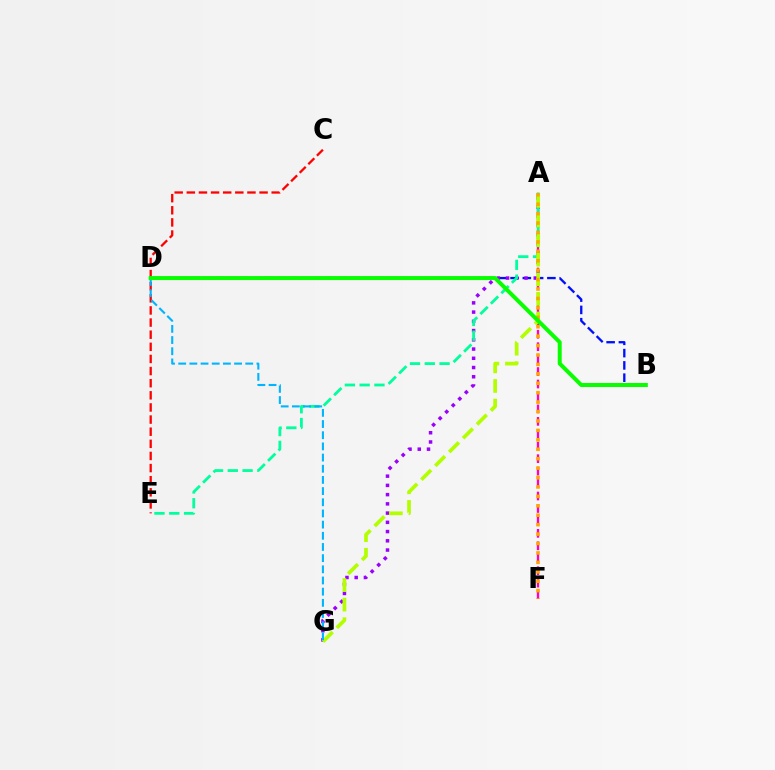{('A', 'F'): [{'color': '#ff00bd', 'line_style': 'dashed', 'thickness': 1.69}, {'color': '#ffa500', 'line_style': 'dotted', 'thickness': 2.56}], ('B', 'D'): [{'color': '#0010ff', 'line_style': 'dashed', 'thickness': 1.67}, {'color': '#08ff00', 'line_style': 'solid', 'thickness': 2.86}], ('A', 'G'): [{'color': '#9b00ff', 'line_style': 'dotted', 'thickness': 2.51}, {'color': '#b3ff00', 'line_style': 'dashed', 'thickness': 2.66}], ('A', 'E'): [{'color': '#00ff9d', 'line_style': 'dashed', 'thickness': 2.01}], ('C', 'E'): [{'color': '#ff0000', 'line_style': 'dashed', 'thickness': 1.65}], ('D', 'G'): [{'color': '#00b5ff', 'line_style': 'dashed', 'thickness': 1.52}]}